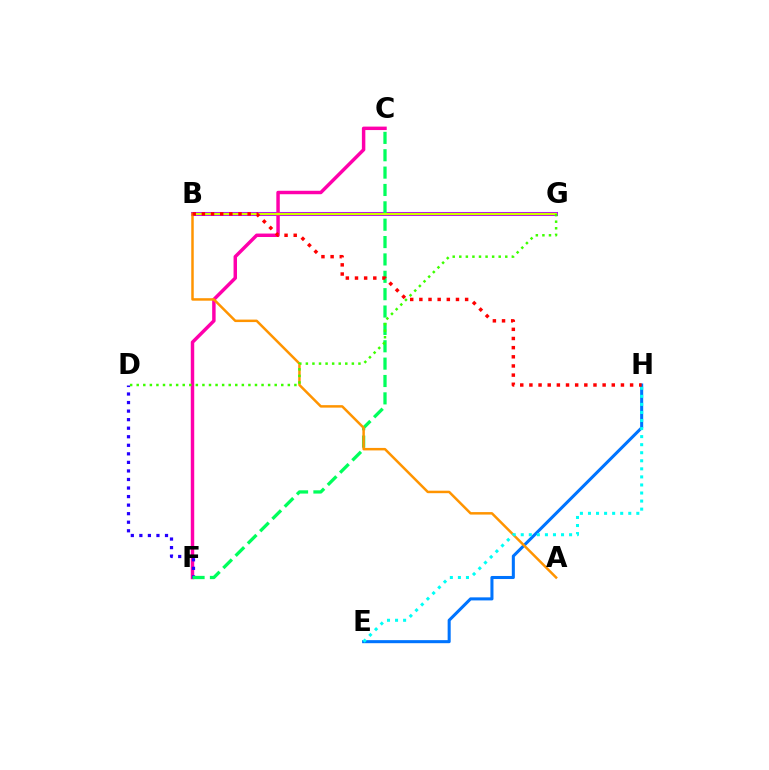{('B', 'G'): [{'color': '#b900ff', 'line_style': 'solid', 'thickness': 2.9}, {'color': '#d1ff00', 'line_style': 'solid', 'thickness': 1.62}], ('E', 'H'): [{'color': '#0074ff', 'line_style': 'solid', 'thickness': 2.2}, {'color': '#00fff6', 'line_style': 'dotted', 'thickness': 2.19}], ('C', 'F'): [{'color': '#ff00ac', 'line_style': 'solid', 'thickness': 2.49}, {'color': '#00ff5c', 'line_style': 'dashed', 'thickness': 2.36}], ('D', 'F'): [{'color': '#2500ff', 'line_style': 'dotted', 'thickness': 2.32}], ('A', 'B'): [{'color': '#ff9400', 'line_style': 'solid', 'thickness': 1.79}], ('D', 'G'): [{'color': '#3dff00', 'line_style': 'dotted', 'thickness': 1.79}], ('B', 'H'): [{'color': '#ff0000', 'line_style': 'dotted', 'thickness': 2.49}]}